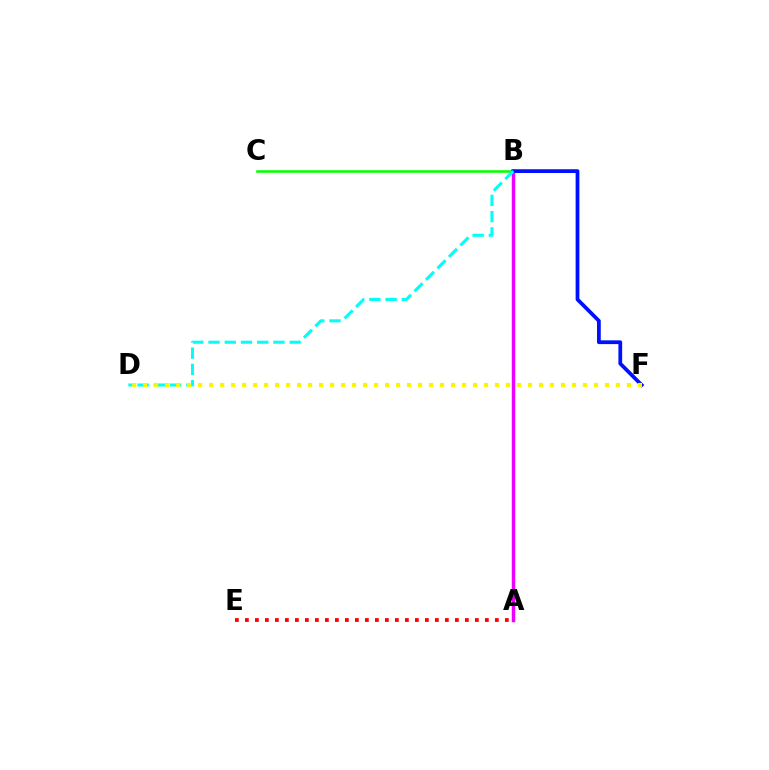{('B', 'C'): [{'color': '#08ff00', 'line_style': 'solid', 'thickness': 1.84}], ('A', 'B'): [{'color': '#ee00ff', 'line_style': 'solid', 'thickness': 2.48}], ('A', 'E'): [{'color': '#ff0000', 'line_style': 'dotted', 'thickness': 2.72}], ('B', 'F'): [{'color': '#0010ff', 'line_style': 'solid', 'thickness': 2.7}], ('B', 'D'): [{'color': '#00fff6', 'line_style': 'dashed', 'thickness': 2.21}], ('D', 'F'): [{'color': '#fcf500', 'line_style': 'dotted', 'thickness': 2.99}]}